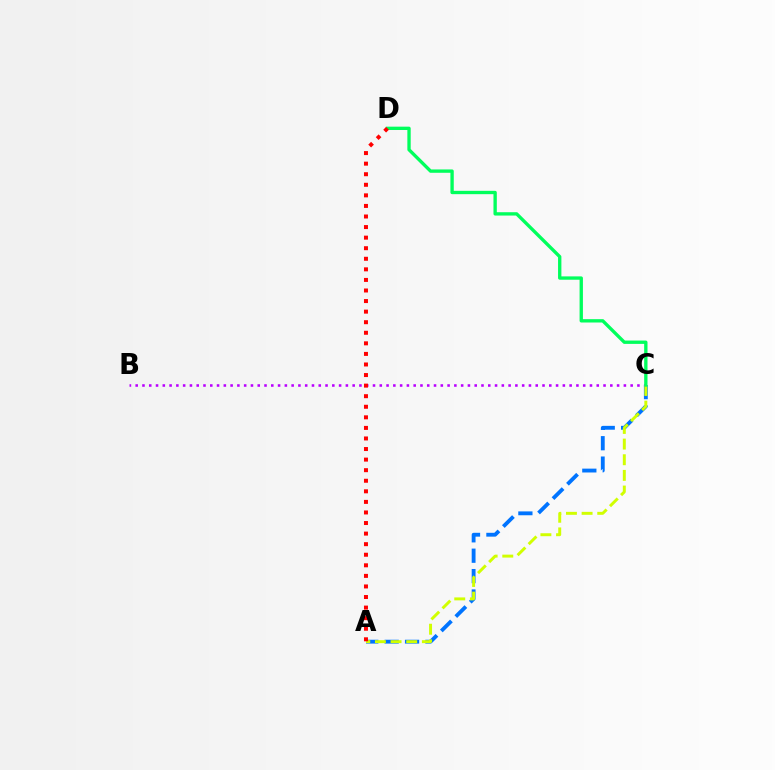{('A', 'C'): [{'color': '#0074ff', 'line_style': 'dashed', 'thickness': 2.77}, {'color': '#d1ff00', 'line_style': 'dashed', 'thickness': 2.13}], ('B', 'C'): [{'color': '#b900ff', 'line_style': 'dotted', 'thickness': 1.84}], ('C', 'D'): [{'color': '#00ff5c', 'line_style': 'solid', 'thickness': 2.41}], ('A', 'D'): [{'color': '#ff0000', 'line_style': 'dotted', 'thickness': 2.87}]}